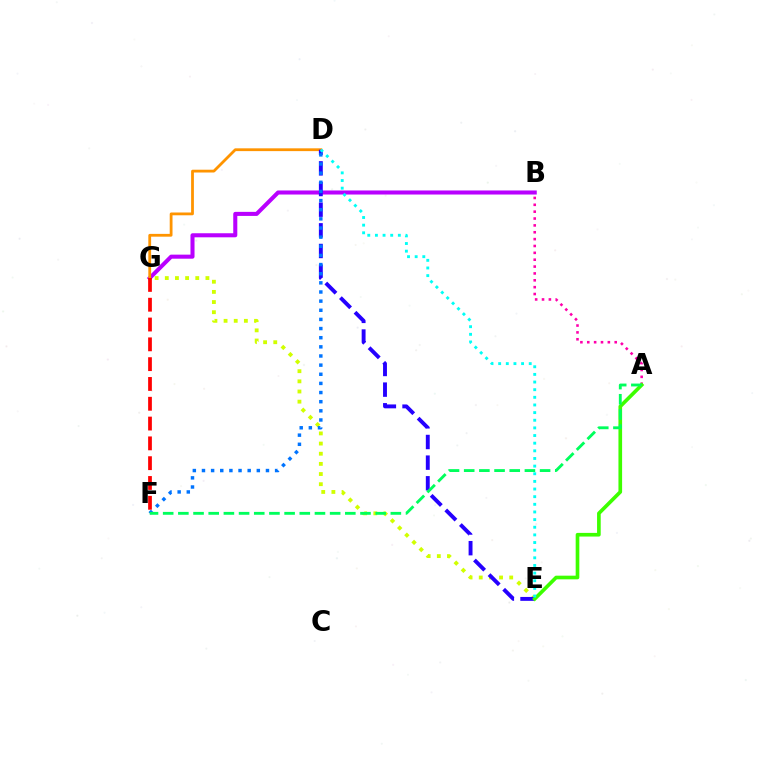{('B', 'G'): [{'color': '#b900ff', 'line_style': 'solid', 'thickness': 2.92}], ('A', 'B'): [{'color': '#ff00ac', 'line_style': 'dotted', 'thickness': 1.86}], ('D', 'G'): [{'color': '#ff9400', 'line_style': 'solid', 'thickness': 2.01}], ('E', 'G'): [{'color': '#d1ff00', 'line_style': 'dotted', 'thickness': 2.76}], ('D', 'E'): [{'color': '#2500ff', 'line_style': 'dashed', 'thickness': 2.81}, {'color': '#00fff6', 'line_style': 'dotted', 'thickness': 2.08}], ('A', 'E'): [{'color': '#3dff00', 'line_style': 'solid', 'thickness': 2.63}], ('D', 'F'): [{'color': '#0074ff', 'line_style': 'dotted', 'thickness': 2.48}], ('A', 'F'): [{'color': '#00ff5c', 'line_style': 'dashed', 'thickness': 2.06}], ('F', 'G'): [{'color': '#ff0000', 'line_style': 'dashed', 'thickness': 2.69}]}